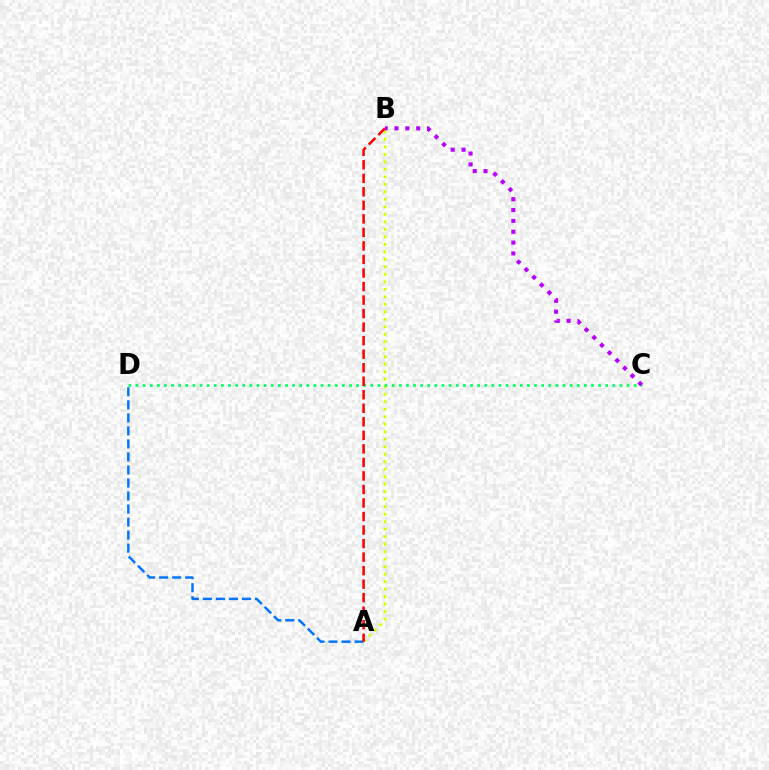{('A', 'B'): [{'color': '#d1ff00', 'line_style': 'dotted', 'thickness': 2.04}, {'color': '#ff0000', 'line_style': 'dashed', 'thickness': 1.84}], ('C', 'D'): [{'color': '#00ff5c', 'line_style': 'dotted', 'thickness': 1.93}], ('A', 'D'): [{'color': '#0074ff', 'line_style': 'dashed', 'thickness': 1.77}], ('B', 'C'): [{'color': '#b900ff', 'line_style': 'dotted', 'thickness': 2.95}]}